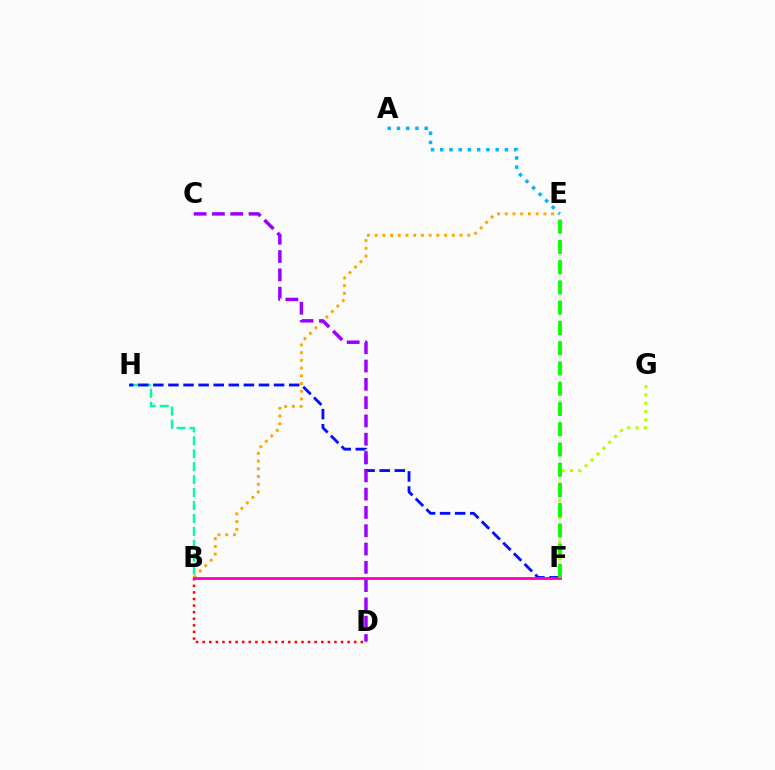{('B', 'H'): [{'color': '#00ff9d', 'line_style': 'dashed', 'thickness': 1.76}], ('B', 'D'): [{'color': '#ff0000', 'line_style': 'dotted', 'thickness': 1.79}], ('F', 'H'): [{'color': '#0010ff', 'line_style': 'dashed', 'thickness': 2.05}], ('A', 'E'): [{'color': '#00b5ff', 'line_style': 'dotted', 'thickness': 2.51}], ('F', 'G'): [{'color': '#b3ff00', 'line_style': 'dotted', 'thickness': 2.26}], ('B', 'E'): [{'color': '#ffa500', 'line_style': 'dotted', 'thickness': 2.1}], ('B', 'F'): [{'color': '#ff00bd', 'line_style': 'solid', 'thickness': 2.03}], ('C', 'D'): [{'color': '#9b00ff', 'line_style': 'dashed', 'thickness': 2.49}], ('E', 'F'): [{'color': '#08ff00', 'line_style': 'dashed', 'thickness': 2.75}]}